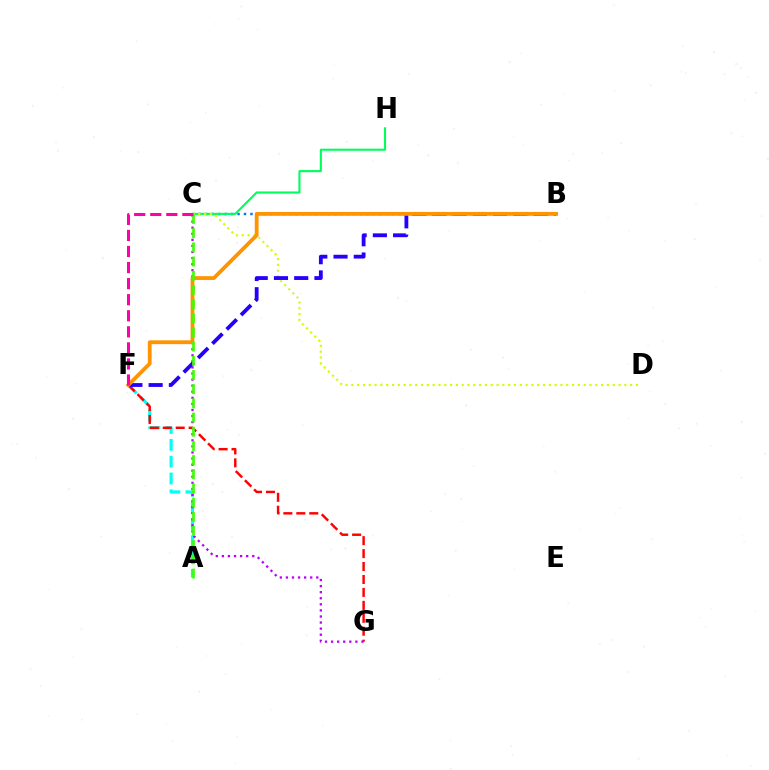{('A', 'F'): [{'color': '#00fff6', 'line_style': 'dashed', 'thickness': 2.29}], ('F', 'G'): [{'color': '#ff0000', 'line_style': 'dashed', 'thickness': 1.76}], ('B', 'C'): [{'color': '#0074ff', 'line_style': 'dotted', 'thickness': 1.75}], ('C', 'H'): [{'color': '#00ff5c', 'line_style': 'solid', 'thickness': 1.52}], ('C', 'G'): [{'color': '#b900ff', 'line_style': 'dotted', 'thickness': 1.65}], ('C', 'D'): [{'color': '#d1ff00', 'line_style': 'dotted', 'thickness': 1.58}], ('B', 'F'): [{'color': '#2500ff', 'line_style': 'dashed', 'thickness': 2.75}, {'color': '#ff9400', 'line_style': 'solid', 'thickness': 2.74}], ('A', 'C'): [{'color': '#3dff00', 'line_style': 'dashed', 'thickness': 1.93}], ('C', 'F'): [{'color': '#ff00ac', 'line_style': 'dashed', 'thickness': 2.18}]}